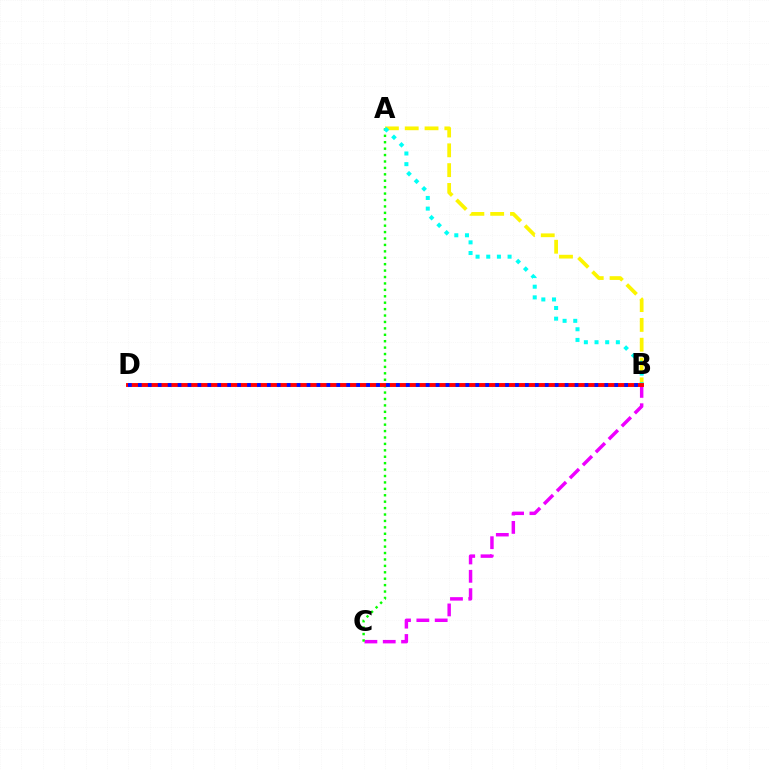{('A', 'B'): [{'color': '#fcf500', 'line_style': 'dashed', 'thickness': 2.69}, {'color': '#00fff6', 'line_style': 'dotted', 'thickness': 2.9}], ('B', 'C'): [{'color': '#ee00ff', 'line_style': 'dashed', 'thickness': 2.49}], ('A', 'C'): [{'color': '#08ff00', 'line_style': 'dotted', 'thickness': 1.74}], ('B', 'D'): [{'color': '#ff0000', 'line_style': 'solid', 'thickness': 2.8}, {'color': '#0010ff', 'line_style': 'dotted', 'thickness': 2.7}]}